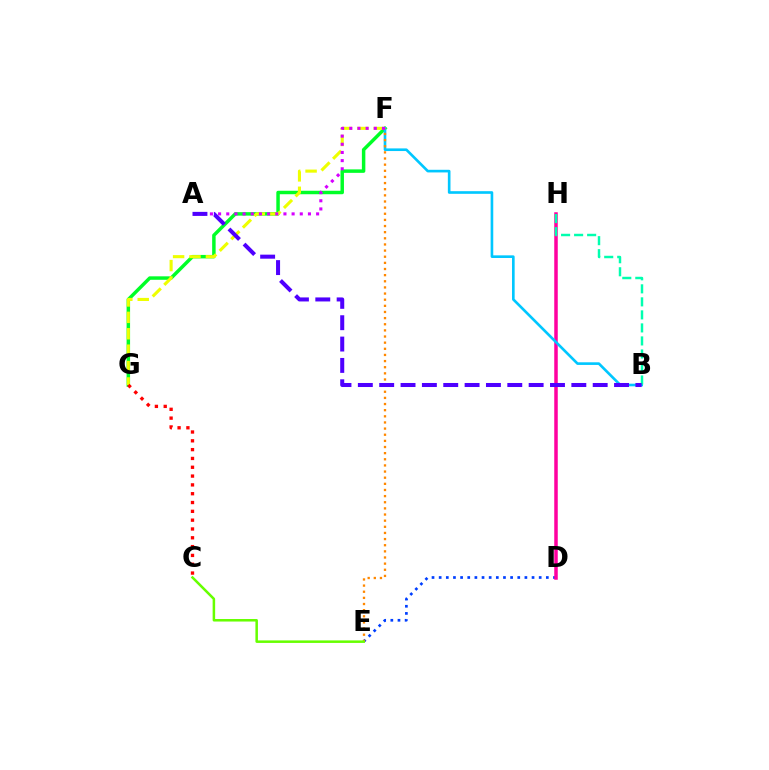{('F', 'G'): [{'color': '#00ff27', 'line_style': 'solid', 'thickness': 2.5}, {'color': '#eeff00', 'line_style': 'dashed', 'thickness': 2.23}], ('D', 'E'): [{'color': '#003fff', 'line_style': 'dotted', 'thickness': 1.94}], ('D', 'H'): [{'color': '#ff00a0', 'line_style': 'solid', 'thickness': 2.52}], ('B', 'F'): [{'color': '#00c7ff', 'line_style': 'solid', 'thickness': 1.9}], ('E', 'F'): [{'color': '#ff8800', 'line_style': 'dotted', 'thickness': 1.67}], ('A', 'F'): [{'color': '#d600ff', 'line_style': 'dotted', 'thickness': 2.22}], ('C', 'E'): [{'color': '#66ff00', 'line_style': 'solid', 'thickness': 1.81}], ('B', 'H'): [{'color': '#00ffaf', 'line_style': 'dashed', 'thickness': 1.77}], ('C', 'G'): [{'color': '#ff0000', 'line_style': 'dotted', 'thickness': 2.4}], ('A', 'B'): [{'color': '#4f00ff', 'line_style': 'dashed', 'thickness': 2.9}]}